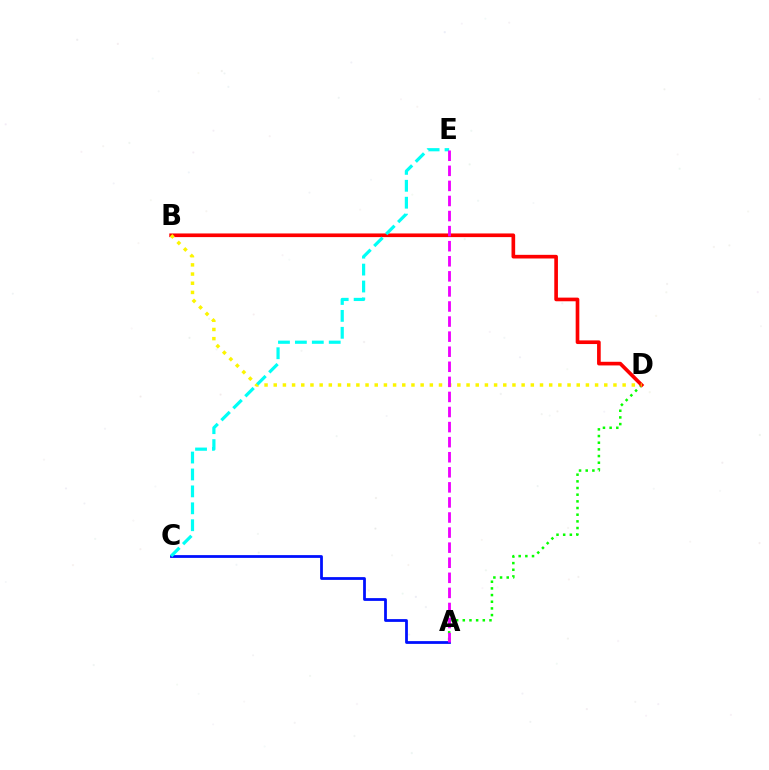{('A', 'C'): [{'color': '#0010ff', 'line_style': 'solid', 'thickness': 2.0}], ('A', 'D'): [{'color': '#08ff00', 'line_style': 'dotted', 'thickness': 1.81}], ('B', 'D'): [{'color': '#ff0000', 'line_style': 'solid', 'thickness': 2.63}, {'color': '#fcf500', 'line_style': 'dotted', 'thickness': 2.49}], ('C', 'E'): [{'color': '#00fff6', 'line_style': 'dashed', 'thickness': 2.3}], ('A', 'E'): [{'color': '#ee00ff', 'line_style': 'dashed', 'thickness': 2.05}]}